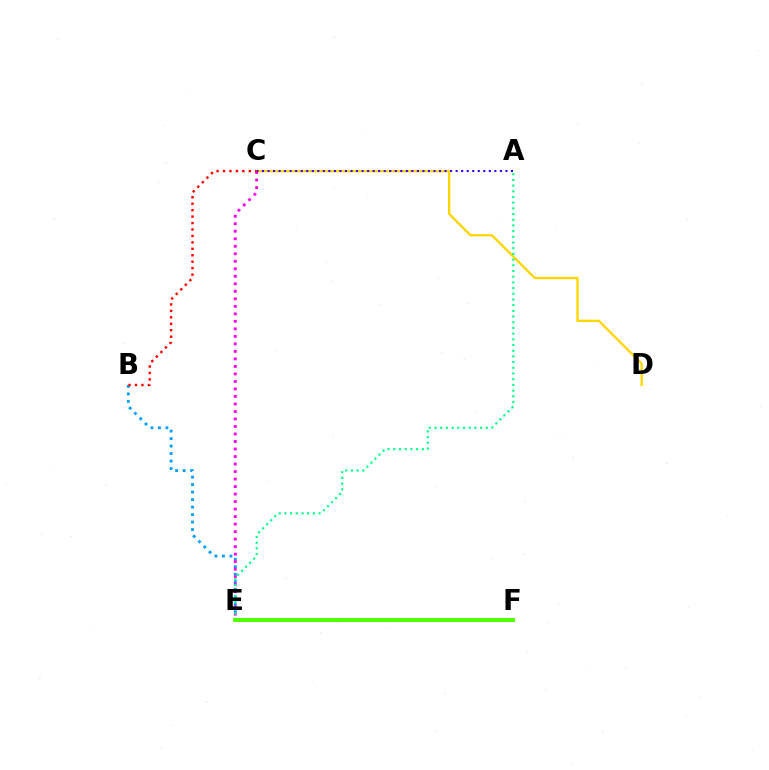{('B', 'E'): [{'color': '#009eff', 'line_style': 'dotted', 'thickness': 2.04}], ('C', 'D'): [{'color': '#ffd500', 'line_style': 'solid', 'thickness': 1.68}], ('C', 'E'): [{'color': '#ff00ed', 'line_style': 'dotted', 'thickness': 2.04}], ('B', 'C'): [{'color': '#ff0000', 'line_style': 'dotted', 'thickness': 1.75}], ('A', 'E'): [{'color': '#00ff86', 'line_style': 'dotted', 'thickness': 1.55}], ('E', 'F'): [{'color': '#4fff00', 'line_style': 'solid', 'thickness': 2.81}], ('A', 'C'): [{'color': '#3700ff', 'line_style': 'dotted', 'thickness': 1.5}]}